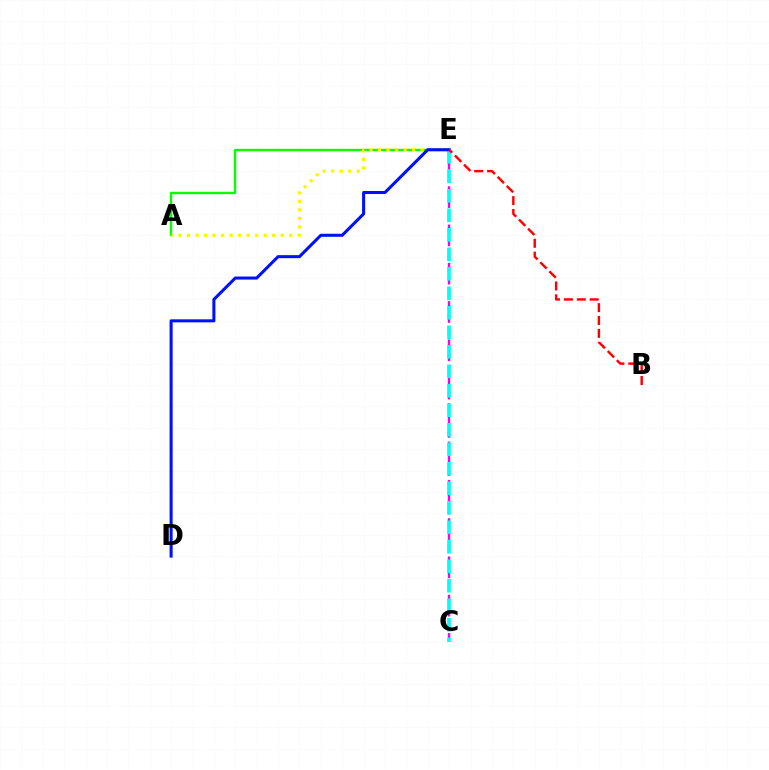{('C', 'E'): [{'color': '#ee00ff', 'line_style': 'dashed', 'thickness': 1.73}, {'color': '#00fff6', 'line_style': 'dashed', 'thickness': 2.65}], ('A', 'E'): [{'color': '#08ff00', 'line_style': 'solid', 'thickness': 1.71}, {'color': '#fcf500', 'line_style': 'dotted', 'thickness': 2.31}], ('D', 'E'): [{'color': '#0010ff', 'line_style': 'solid', 'thickness': 2.19}], ('B', 'E'): [{'color': '#ff0000', 'line_style': 'dashed', 'thickness': 1.75}]}